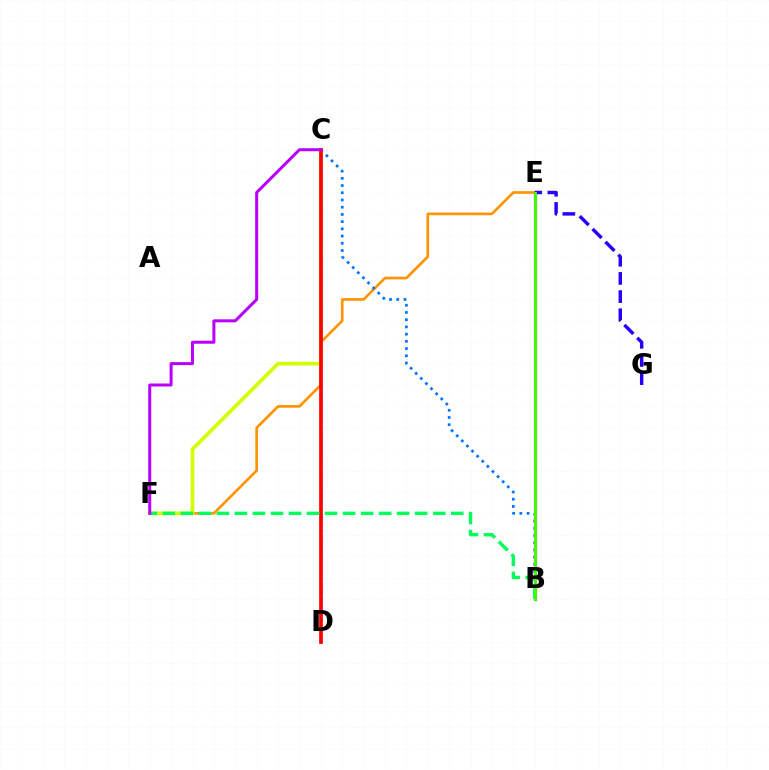{('E', 'F'): [{'color': '#ff9400', 'line_style': 'solid', 'thickness': 1.92}], ('B', 'C'): [{'color': '#0074ff', 'line_style': 'dotted', 'thickness': 1.96}], ('B', 'E'): [{'color': '#ff00ac', 'line_style': 'solid', 'thickness': 2.3}, {'color': '#3dff00', 'line_style': 'solid', 'thickness': 2.12}], ('C', 'F'): [{'color': '#d1ff00', 'line_style': 'solid', 'thickness': 2.66}, {'color': '#b900ff', 'line_style': 'solid', 'thickness': 2.17}], ('C', 'D'): [{'color': '#00fff6', 'line_style': 'dotted', 'thickness': 1.88}, {'color': '#ff0000', 'line_style': 'solid', 'thickness': 2.66}], ('E', 'G'): [{'color': '#2500ff', 'line_style': 'dashed', 'thickness': 2.47}], ('B', 'F'): [{'color': '#00ff5c', 'line_style': 'dashed', 'thickness': 2.45}]}